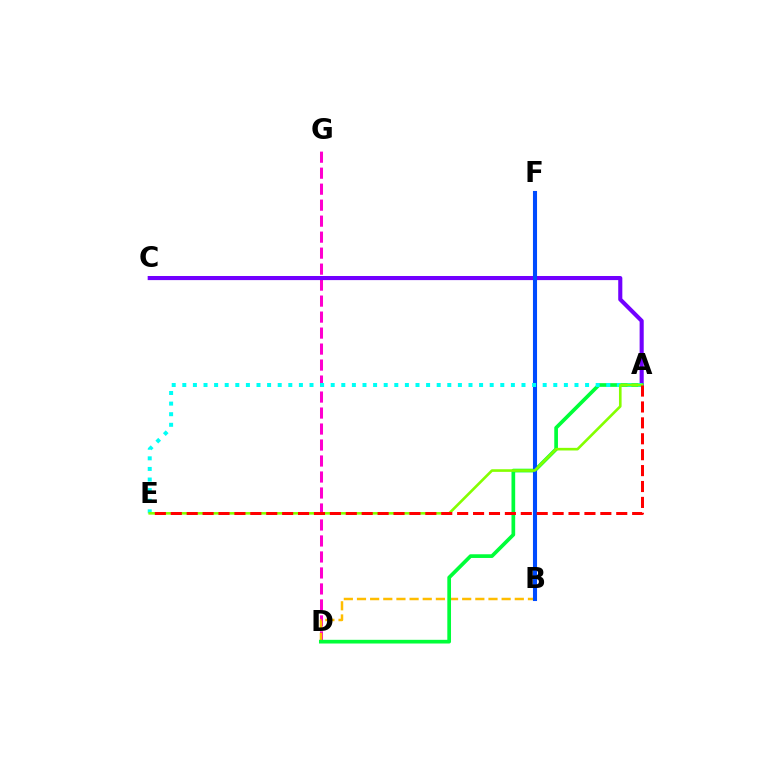{('D', 'G'): [{'color': '#ff00cf', 'line_style': 'dashed', 'thickness': 2.17}], ('A', 'C'): [{'color': '#7200ff', 'line_style': 'solid', 'thickness': 2.95}], ('B', 'D'): [{'color': '#ffbd00', 'line_style': 'dashed', 'thickness': 1.79}], ('A', 'D'): [{'color': '#00ff39', 'line_style': 'solid', 'thickness': 2.66}], ('B', 'F'): [{'color': '#004bff', 'line_style': 'solid', 'thickness': 2.93}], ('A', 'E'): [{'color': '#00fff6', 'line_style': 'dotted', 'thickness': 2.88}, {'color': '#84ff00', 'line_style': 'solid', 'thickness': 1.89}, {'color': '#ff0000', 'line_style': 'dashed', 'thickness': 2.16}]}